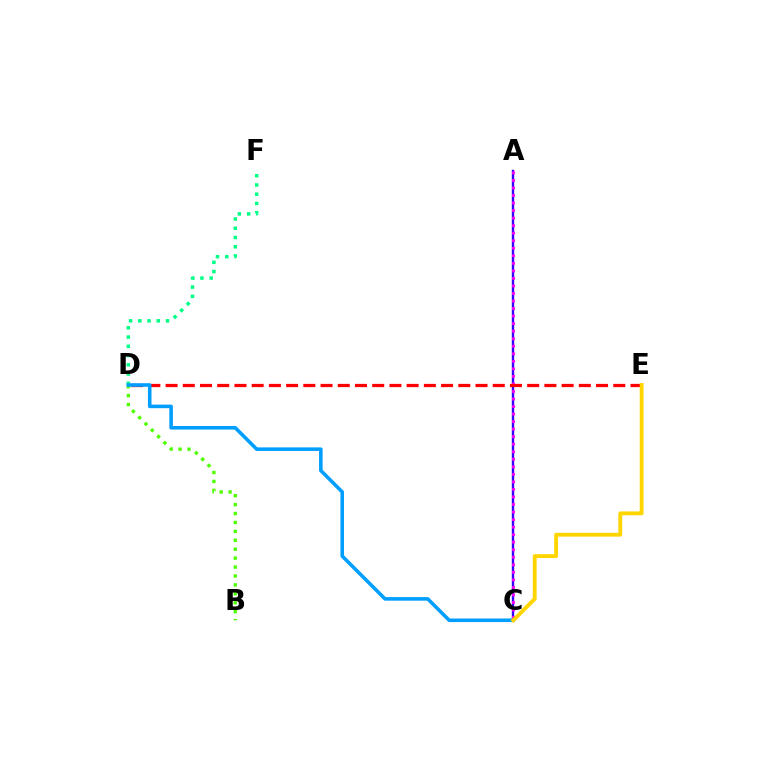{('A', 'C'): [{'color': '#3700ff', 'line_style': 'solid', 'thickness': 1.72}, {'color': '#ff00ed', 'line_style': 'dotted', 'thickness': 2.05}], ('D', 'F'): [{'color': '#00ff86', 'line_style': 'dotted', 'thickness': 2.51}], ('B', 'D'): [{'color': '#4fff00', 'line_style': 'dotted', 'thickness': 2.42}], ('D', 'E'): [{'color': '#ff0000', 'line_style': 'dashed', 'thickness': 2.34}], ('C', 'D'): [{'color': '#009eff', 'line_style': 'solid', 'thickness': 2.57}], ('C', 'E'): [{'color': '#ffd500', 'line_style': 'solid', 'thickness': 2.78}]}